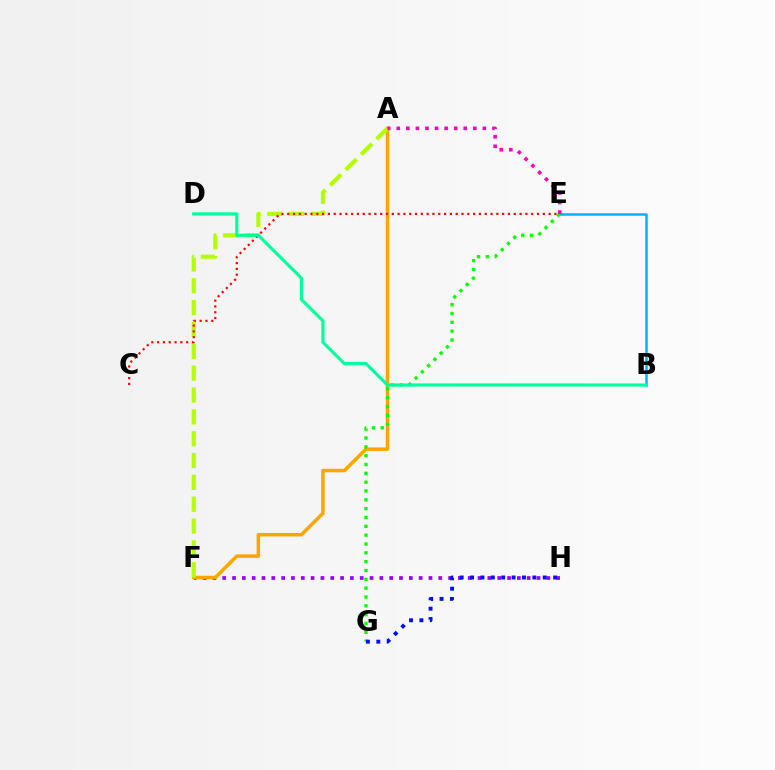{('F', 'H'): [{'color': '#9b00ff', 'line_style': 'dotted', 'thickness': 2.67}], ('B', 'E'): [{'color': '#00b5ff', 'line_style': 'solid', 'thickness': 1.82}], ('A', 'F'): [{'color': '#ffa500', 'line_style': 'solid', 'thickness': 2.52}, {'color': '#b3ff00', 'line_style': 'dashed', 'thickness': 2.97}], ('C', 'E'): [{'color': '#ff0000', 'line_style': 'dotted', 'thickness': 1.58}], ('E', 'G'): [{'color': '#08ff00', 'line_style': 'dotted', 'thickness': 2.4}], ('G', 'H'): [{'color': '#0010ff', 'line_style': 'dotted', 'thickness': 2.82}], ('A', 'E'): [{'color': '#ff00bd', 'line_style': 'dotted', 'thickness': 2.6}], ('B', 'D'): [{'color': '#00ff9d', 'line_style': 'solid', 'thickness': 2.27}]}